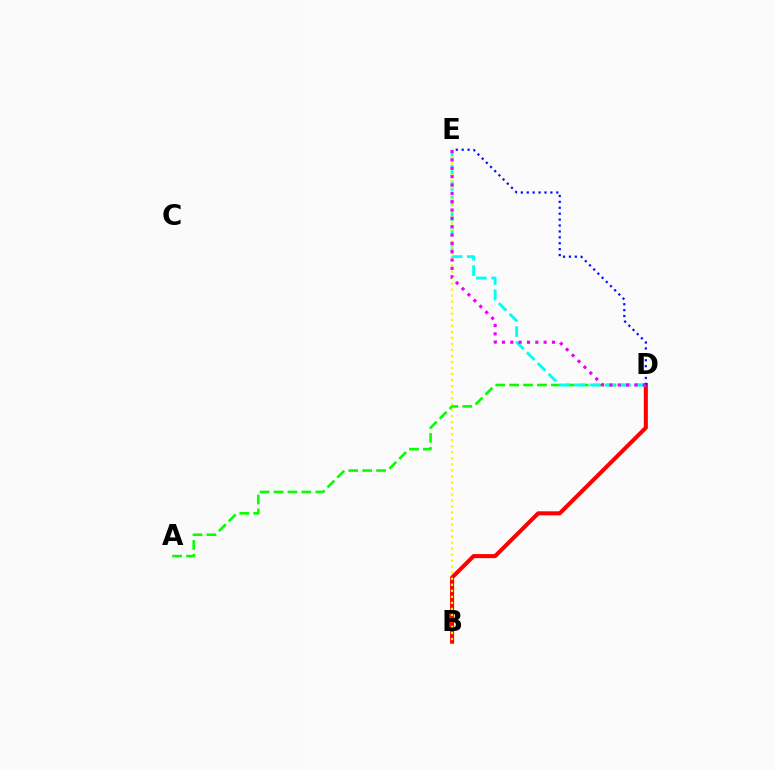{('A', 'D'): [{'color': '#08ff00', 'line_style': 'dashed', 'thickness': 1.89}], ('B', 'D'): [{'color': '#ff0000', 'line_style': 'solid', 'thickness': 2.92}], ('D', 'E'): [{'color': '#00fff6', 'line_style': 'dashed', 'thickness': 2.07}, {'color': '#0010ff', 'line_style': 'dotted', 'thickness': 1.61}, {'color': '#ee00ff', 'line_style': 'dotted', 'thickness': 2.27}], ('B', 'E'): [{'color': '#fcf500', 'line_style': 'dotted', 'thickness': 1.64}]}